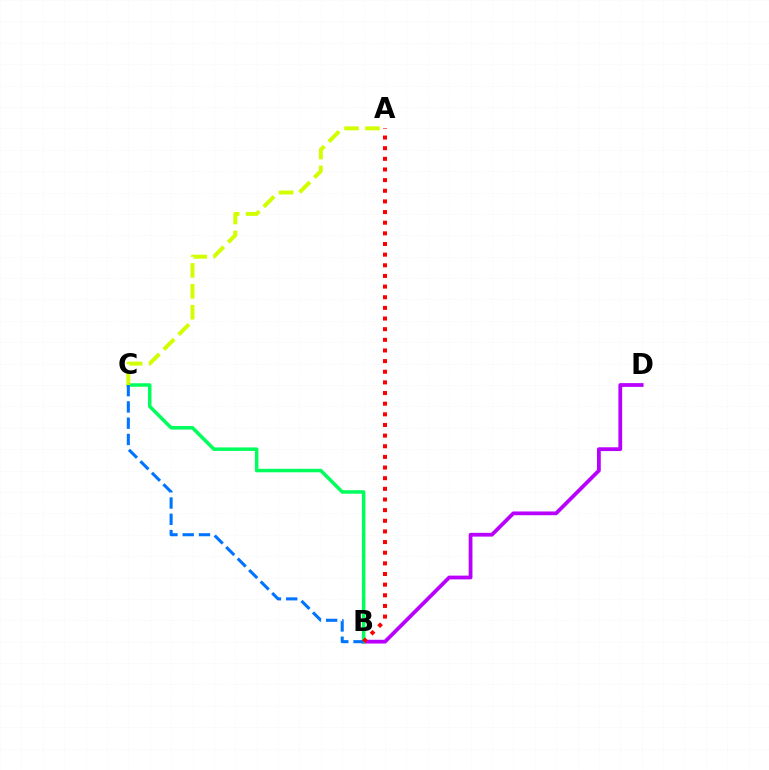{('B', 'D'): [{'color': '#b900ff', 'line_style': 'solid', 'thickness': 2.71}], ('B', 'C'): [{'color': '#00ff5c', 'line_style': 'solid', 'thickness': 2.52}, {'color': '#0074ff', 'line_style': 'dashed', 'thickness': 2.21}], ('A', 'B'): [{'color': '#ff0000', 'line_style': 'dotted', 'thickness': 2.89}], ('A', 'C'): [{'color': '#d1ff00', 'line_style': 'dashed', 'thickness': 2.84}]}